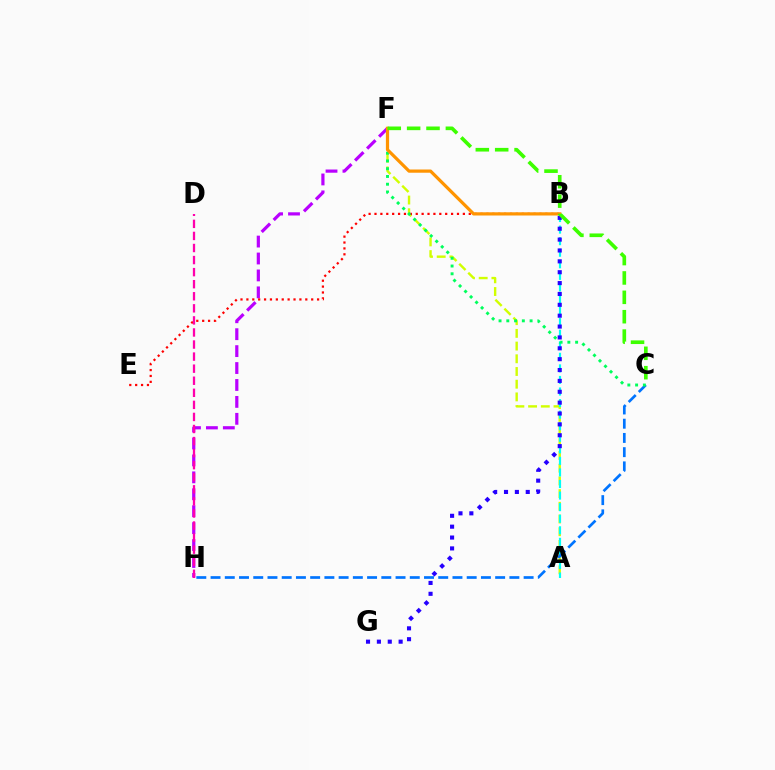{('A', 'F'): [{'color': '#d1ff00', 'line_style': 'dashed', 'thickness': 1.73}], ('A', 'B'): [{'color': '#00fff6', 'line_style': 'dashed', 'thickness': 1.57}], ('F', 'H'): [{'color': '#b900ff', 'line_style': 'dashed', 'thickness': 2.3}], ('B', 'E'): [{'color': '#ff0000', 'line_style': 'dotted', 'thickness': 1.6}], ('C', 'H'): [{'color': '#0074ff', 'line_style': 'dashed', 'thickness': 1.93}], ('D', 'H'): [{'color': '#ff00ac', 'line_style': 'dashed', 'thickness': 1.64}], ('C', 'F'): [{'color': '#00ff5c', 'line_style': 'dotted', 'thickness': 2.11}, {'color': '#3dff00', 'line_style': 'dashed', 'thickness': 2.63}], ('B', 'G'): [{'color': '#2500ff', 'line_style': 'dotted', 'thickness': 2.95}], ('B', 'F'): [{'color': '#ff9400', 'line_style': 'solid', 'thickness': 2.32}]}